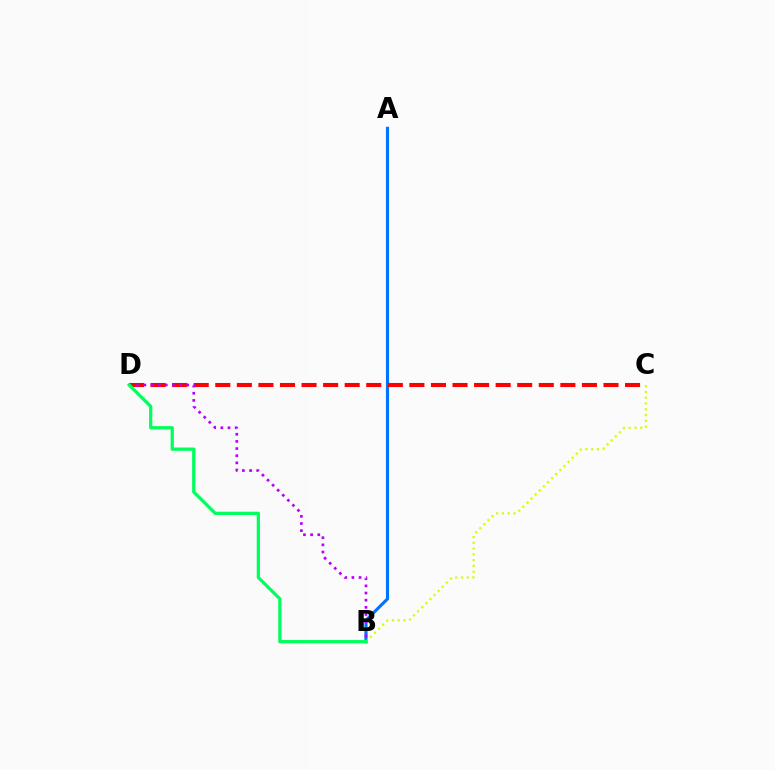{('A', 'B'): [{'color': '#0074ff', 'line_style': 'solid', 'thickness': 2.25}], ('C', 'D'): [{'color': '#ff0000', 'line_style': 'dashed', 'thickness': 2.93}], ('B', 'D'): [{'color': '#b900ff', 'line_style': 'dotted', 'thickness': 1.94}, {'color': '#00ff5c', 'line_style': 'solid', 'thickness': 2.34}], ('B', 'C'): [{'color': '#d1ff00', 'line_style': 'dotted', 'thickness': 1.57}]}